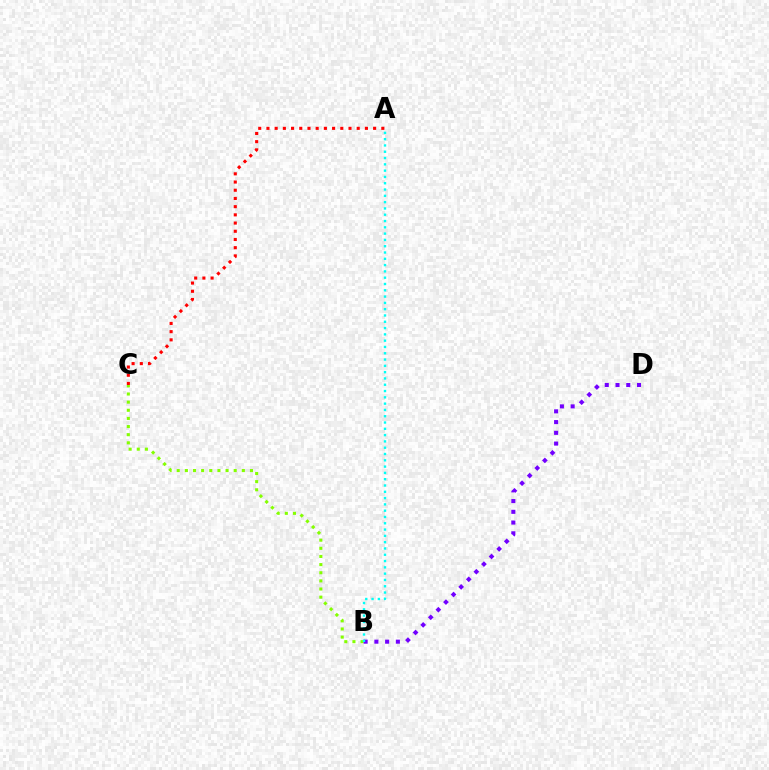{('B', 'C'): [{'color': '#84ff00', 'line_style': 'dotted', 'thickness': 2.21}], ('B', 'D'): [{'color': '#7200ff', 'line_style': 'dotted', 'thickness': 2.92}], ('A', 'B'): [{'color': '#00fff6', 'line_style': 'dotted', 'thickness': 1.71}], ('A', 'C'): [{'color': '#ff0000', 'line_style': 'dotted', 'thickness': 2.23}]}